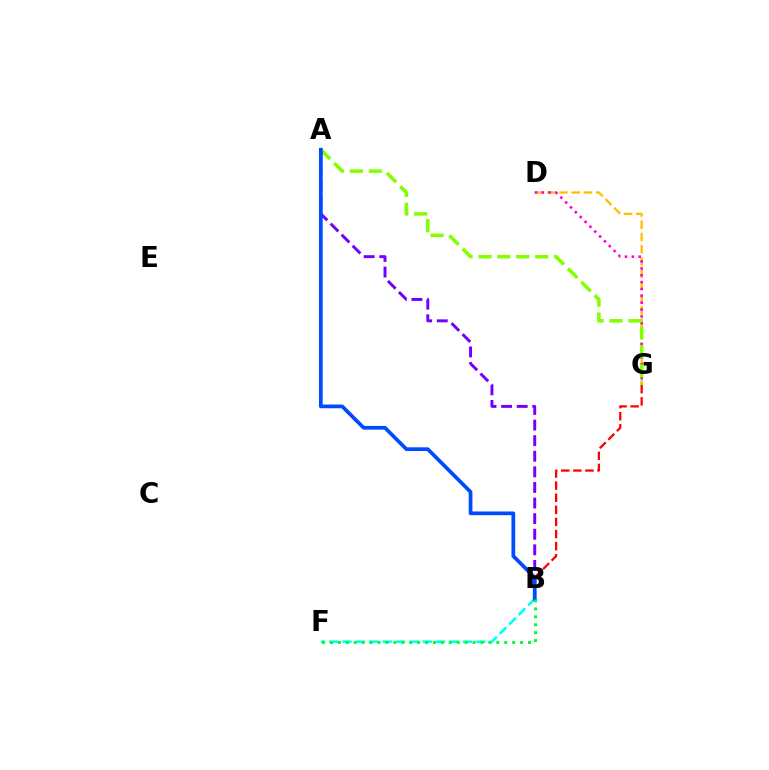{('B', 'F'): [{'color': '#00fff6', 'line_style': 'dashed', 'thickness': 1.82}, {'color': '#00ff39', 'line_style': 'dotted', 'thickness': 2.15}], ('D', 'G'): [{'color': '#ffbd00', 'line_style': 'dashed', 'thickness': 1.66}, {'color': '#ff00cf', 'line_style': 'dotted', 'thickness': 1.86}], ('B', 'G'): [{'color': '#ff0000', 'line_style': 'dashed', 'thickness': 1.64}], ('A', 'G'): [{'color': '#84ff00', 'line_style': 'dashed', 'thickness': 2.57}], ('A', 'B'): [{'color': '#7200ff', 'line_style': 'dashed', 'thickness': 2.12}, {'color': '#004bff', 'line_style': 'solid', 'thickness': 2.68}]}